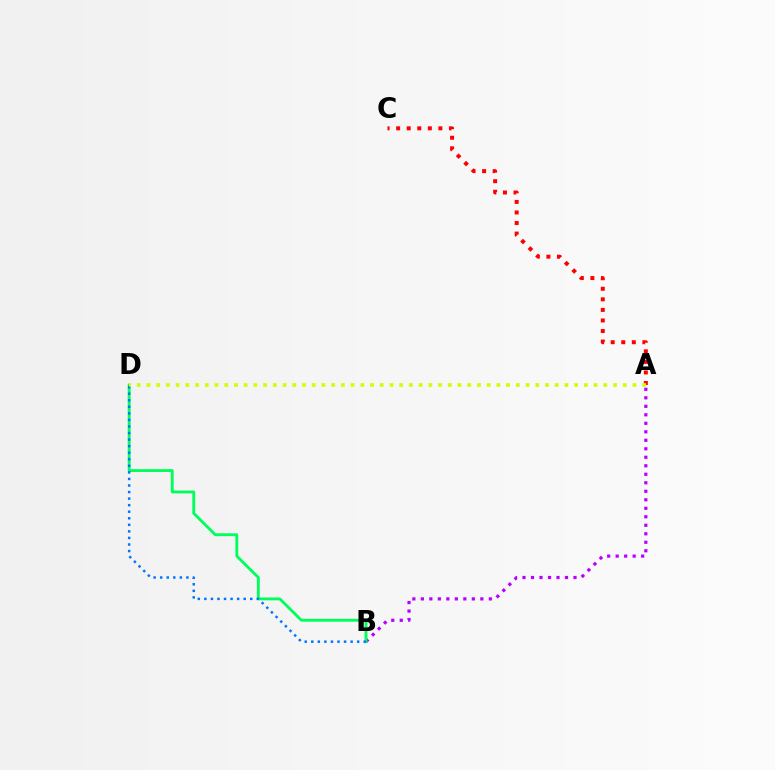{('A', 'B'): [{'color': '#b900ff', 'line_style': 'dotted', 'thickness': 2.31}], ('B', 'D'): [{'color': '#00ff5c', 'line_style': 'solid', 'thickness': 2.07}, {'color': '#0074ff', 'line_style': 'dotted', 'thickness': 1.78}], ('A', 'C'): [{'color': '#ff0000', 'line_style': 'dotted', 'thickness': 2.87}], ('A', 'D'): [{'color': '#d1ff00', 'line_style': 'dotted', 'thickness': 2.64}]}